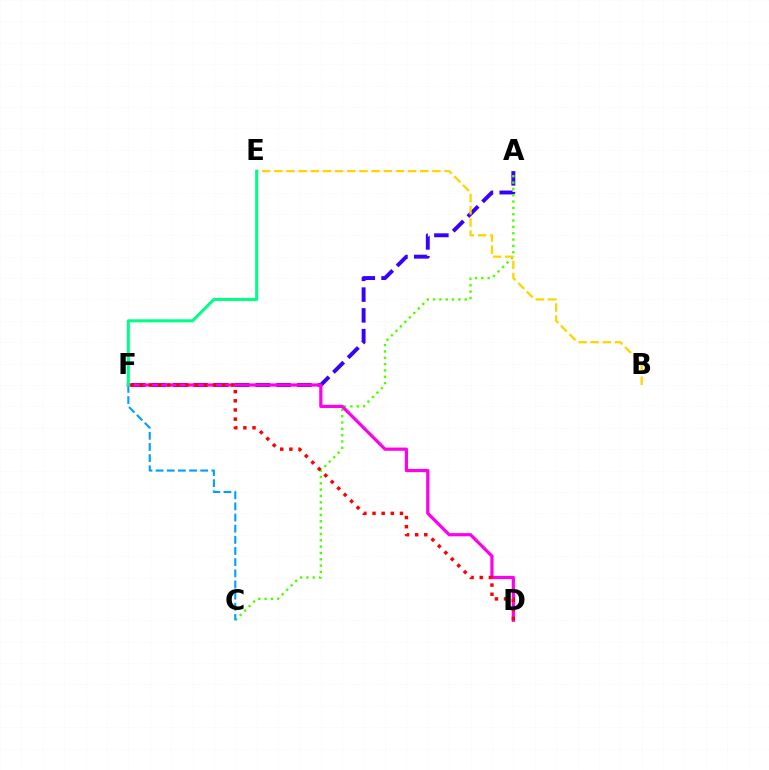{('A', 'F'): [{'color': '#3700ff', 'line_style': 'dashed', 'thickness': 2.82}], ('A', 'C'): [{'color': '#4fff00', 'line_style': 'dotted', 'thickness': 1.72}], ('D', 'F'): [{'color': '#ff00ed', 'line_style': 'solid', 'thickness': 2.31}, {'color': '#ff0000', 'line_style': 'dotted', 'thickness': 2.48}], ('C', 'F'): [{'color': '#009eff', 'line_style': 'dashed', 'thickness': 1.52}], ('B', 'E'): [{'color': '#ffd500', 'line_style': 'dashed', 'thickness': 1.65}], ('E', 'F'): [{'color': '#00ff86', 'line_style': 'solid', 'thickness': 2.19}]}